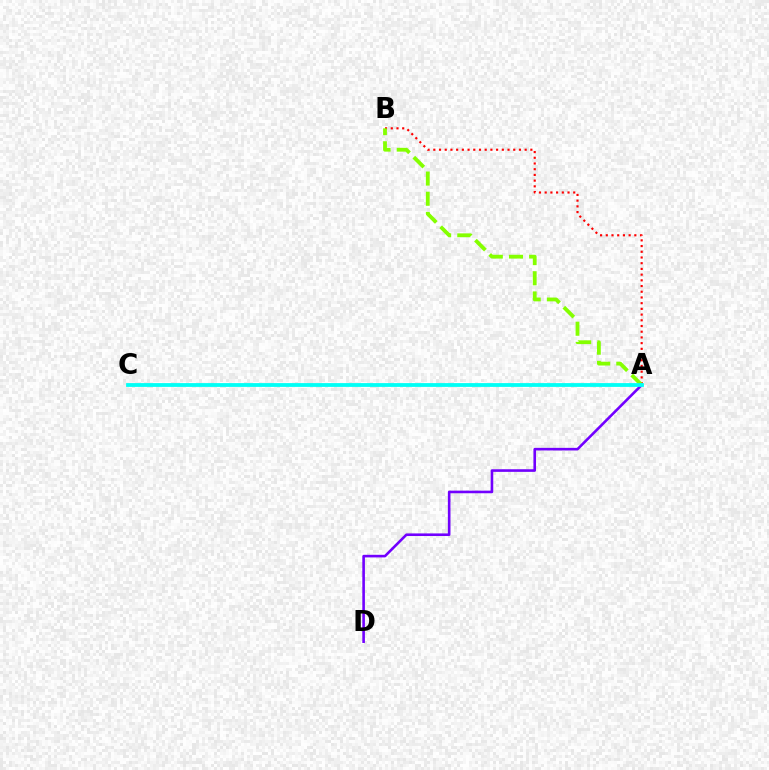{('A', 'B'): [{'color': '#ff0000', 'line_style': 'dotted', 'thickness': 1.55}, {'color': '#84ff00', 'line_style': 'dashed', 'thickness': 2.74}], ('A', 'D'): [{'color': '#7200ff', 'line_style': 'solid', 'thickness': 1.88}], ('A', 'C'): [{'color': '#00fff6', 'line_style': 'solid', 'thickness': 2.73}]}